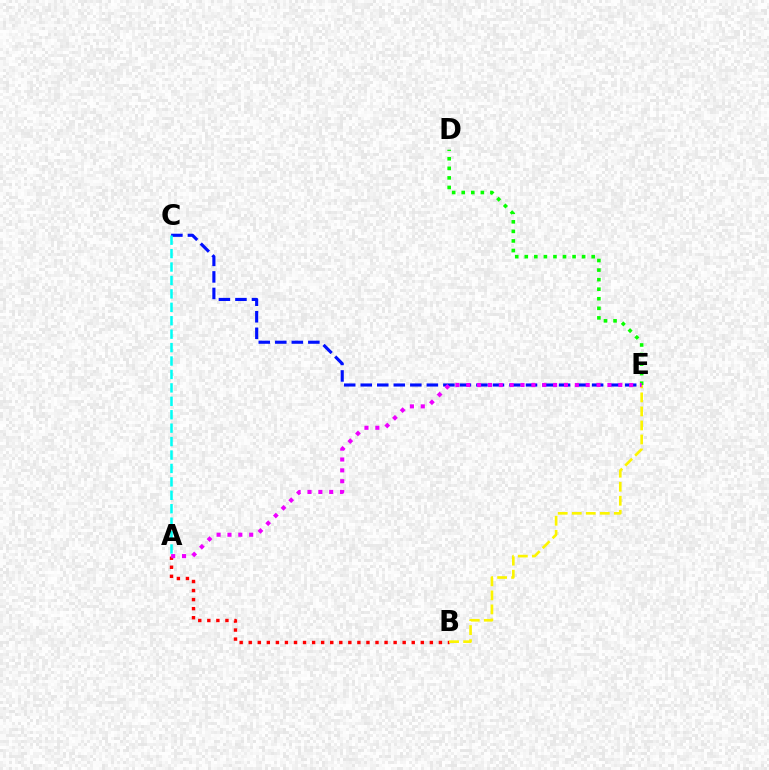{('C', 'E'): [{'color': '#0010ff', 'line_style': 'dashed', 'thickness': 2.25}], ('A', 'B'): [{'color': '#ff0000', 'line_style': 'dotted', 'thickness': 2.46}], ('B', 'E'): [{'color': '#fcf500', 'line_style': 'dashed', 'thickness': 1.91}], ('D', 'E'): [{'color': '#08ff00', 'line_style': 'dotted', 'thickness': 2.6}], ('A', 'E'): [{'color': '#ee00ff', 'line_style': 'dotted', 'thickness': 2.95}], ('A', 'C'): [{'color': '#00fff6', 'line_style': 'dashed', 'thickness': 1.82}]}